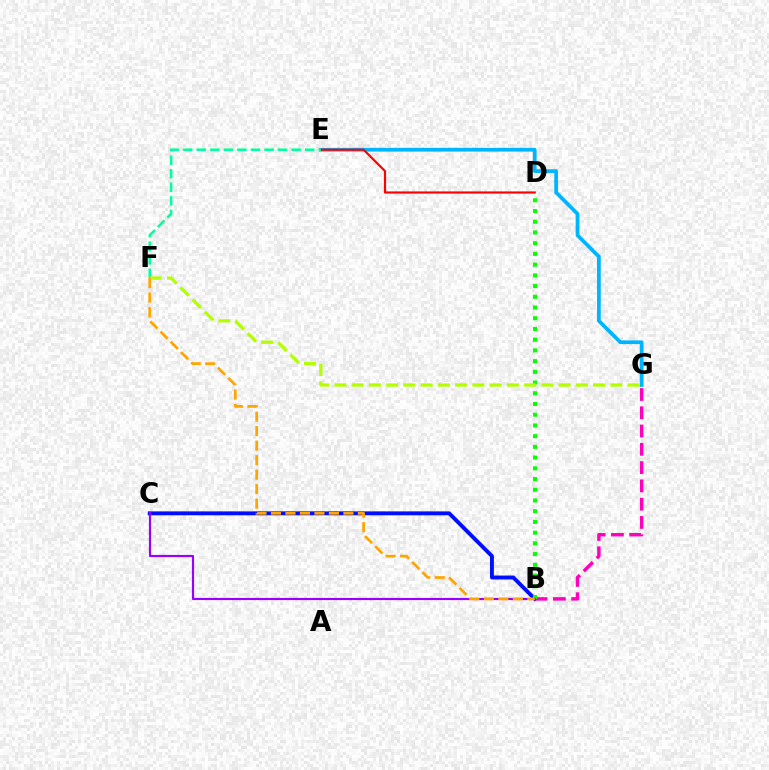{('E', 'G'): [{'color': '#00b5ff', 'line_style': 'solid', 'thickness': 2.68}], ('D', 'E'): [{'color': '#ff0000', 'line_style': 'solid', 'thickness': 1.55}], ('B', 'C'): [{'color': '#0010ff', 'line_style': 'solid', 'thickness': 2.81}, {'color': '#9b00ff', 'line_style': 'solid', 'thickness': 1.56}], ('E', 'F'): [{'color': '#00ff9d', 'line_style': 'dashed', 'thickness': 1.84}], ('B', 'G'): [{'color': '#ff00bd', 'line_style': 'dashed', 'thickness': 2.48}], ('B', 'D'): [{'color': '#08ff00', 'line_style': 'dotted', 'thickness': 2.91}], ('F', 'G'): [{'color': '#b3ff00', 'line_style': 'dashed', 'thickness': 2.34}], ('B', 'F'): [{'color': '#ffa500', 'line_style': 'dashed', 'thickness': 1.97}]}